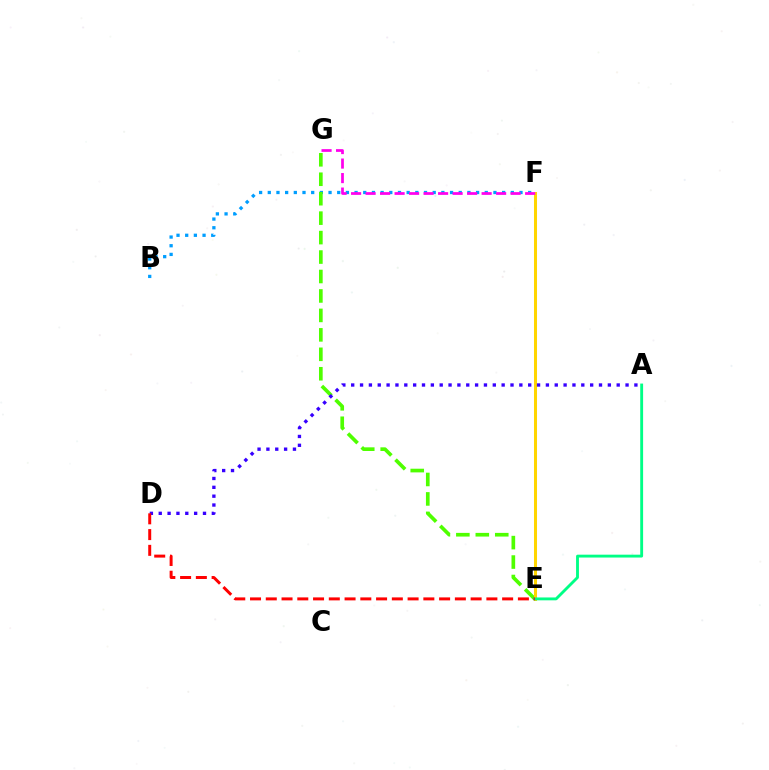{('B', 'F'): [{'color': '#009eff', 'line_style': 'dotted', 'thickness': 2.36}], ('E', 'G'): [{'color': '#4fff00', 'line_style': 'dashed', 'thickness': 2.64}], ('E', 'F'): [{'color': '#ffd500', 'line_style': 'solid', 'thickness': 2.18}], ('A', 'E'): [{'color': '#00ff86', 'line_style': 'solid', 'thickness': 2.06}], ('A', 'D'): [{'color': '#3700ff', 'line_style': 'dotted', 'thickness': 2.4}], ('F', 'G'): [{'color': '#ff00ed', 'line_style': 'dashed', 'thickness': 1.97}], ('D', 'E'): [{'color': '#ff0000', 'line_style': 'dashed', 'thickness': 2.14}]}